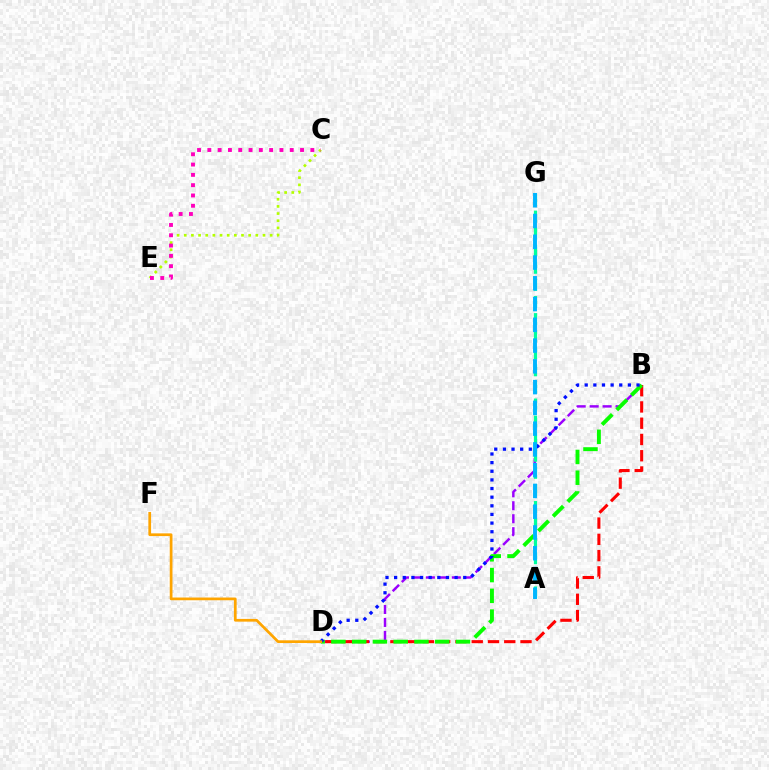{('C', 'E'): [{'color': '#b3ff00', 'line_style': 'dotted', 'thickness': 1.94}, {'color': '#ff00bd', 'line_style': 'dotted', 'thickness': 2.8}], ('B', 'D'): [{'color': '#9b00ff', 'line_style': 'dashed', 'thickness': 1.76}, {'color': '#ff0000', 'line_style': 'dashed', 'thickness': 2.21}, {'color': '#08ff00', 'line_style': 'dashed', 'thickness': 2.82}, {'color': '#0010ff', 'line_style': 'dotted', 'thickness': 2.35}], ('A', 'G'): [{'color': '#00ff9d', 'line_style': 'dashed', 'thickness': 2.32}, {'color': '#00b5ff', 'line_style': 'dashed', 'thickness': 2.82}], ('D', 'F'): [{'color': '#ffa500', 'line_style': 'solid', 'thickness': 1.96}]}